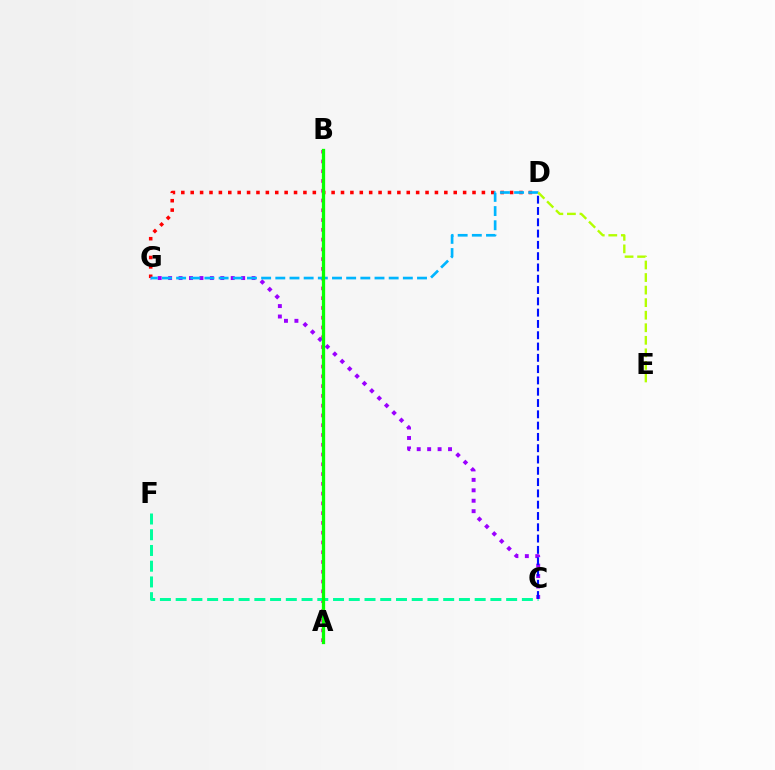{('D', 'G'): [{'color': '#ff0000', 'line_style': 'dotted', 'thickness': 2.55}, {'color': '#00b5ff', 'line_style': 'dashed', 'thickness': 1.93}], ('A', 'B'): [{'color': '#ff00bd', 'line_style': 'dotted', 'thickness': 2.65}, {'color': '#ffa500', 'line_style': 'dotted', 'thickness': 2.15}, {'color': '#08ff00', 'line_style': 'solid', 'thickness': 2.37}], ('C', 'G'): [{'color': '#9b00ff', 'line_style': 'dotted', 'thickness': 2.83}], ('C', 'F'): [{'color': '#00ff9d', 'line_style': 'dashed', 'thickness': 2.14}], ('C', 'D'): [{'color': '#0010ff', 'line_style': 'dashed', 'thickness': 1.53}], ('D', 'E'): [{'color': '#b3ff00', 'line_style': 'dashed', 'thickness': 1.71}]}